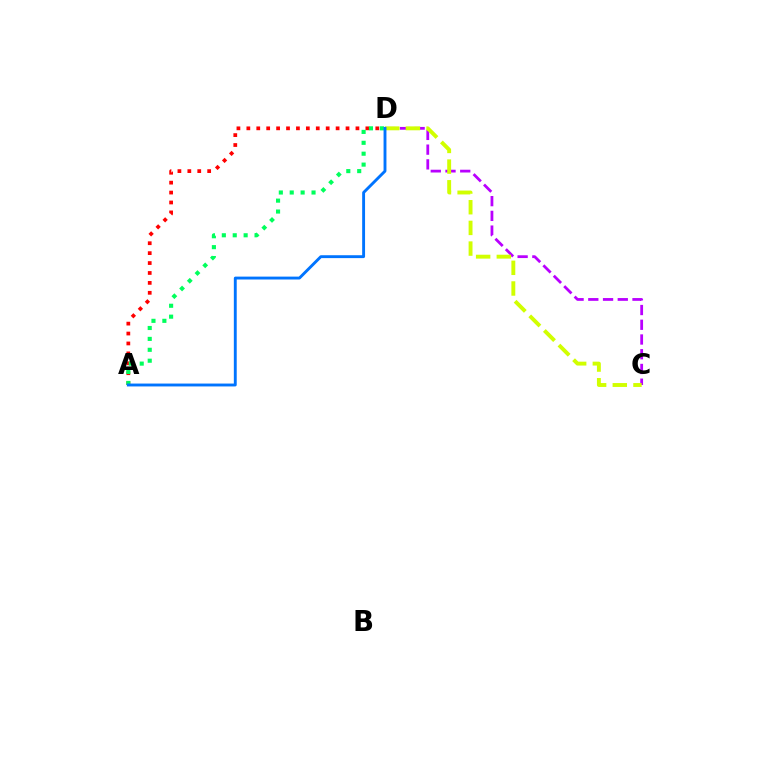{('C', 'D'): [{'color': '#b900ff', 'line_style': 'dashed', 'thickness': 2.0}, {'color': '#d1ff00', 'line_style': 'dashed', 'thickness': 2.81}], ('A', 'D'): [{'color': '#ff0000', 'line_style': 'dotted', 'thickness': 2.69}, {'color': '#00ff5c', 'line_style': 'dotted', 'thickness': 2.96}, {'color': '#0074ff', 'line_style': 'solid', 'thickness': 2.08}]}